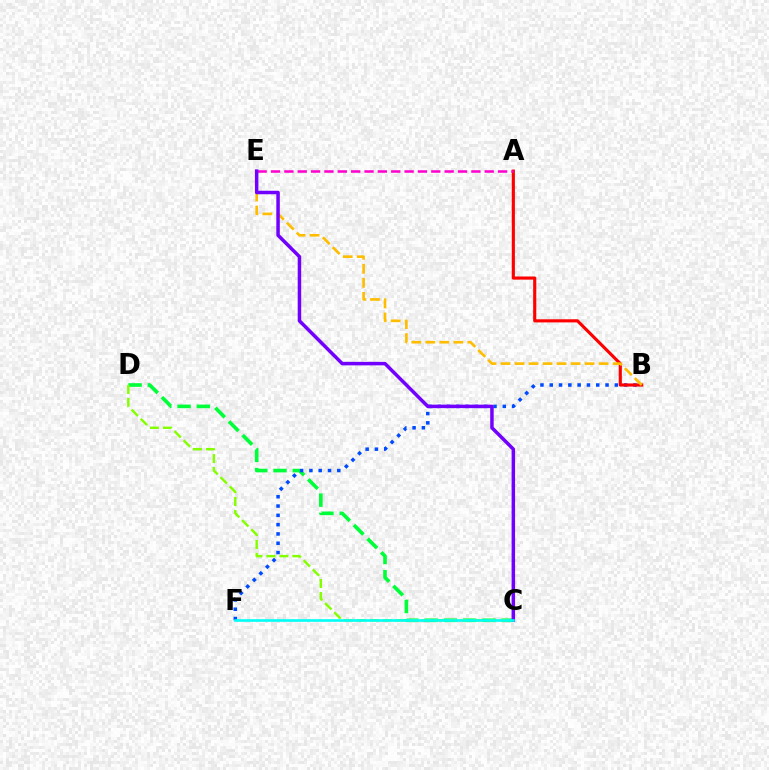{('C', 'D'): [{'color': '#00ff39', 'line_style': 'dashed', 'thickness': 2.62}, {'color': '#84ff00', 'line_style': 'dashed', 'thickness': 1.76}], ('B', 'F'): [{'color': '#004bff', 'line_style': 'dotted', 'thickness': 2.53}], ('A', 'B'): [{'color': '#ff0000', 'line_style': 'solid', 'thickness': 2.25}], ('B', 'E'): [{'color': '#ffbd00', 'line_style': 'dashed', 'thickness': 1.9}], ('A', 'E'): [{'color': '#ff00cf', 'line_style': 'dashed', 'thickness': 1.81}], ('C', 'E'): [{'color': '#7200ff', 'line_style': 'solid', 'thickness': 2.51}], ('C', 'F'): [{'color': '#00fff6', 'line_style': 'solid', 'thickness': 1.88}]}